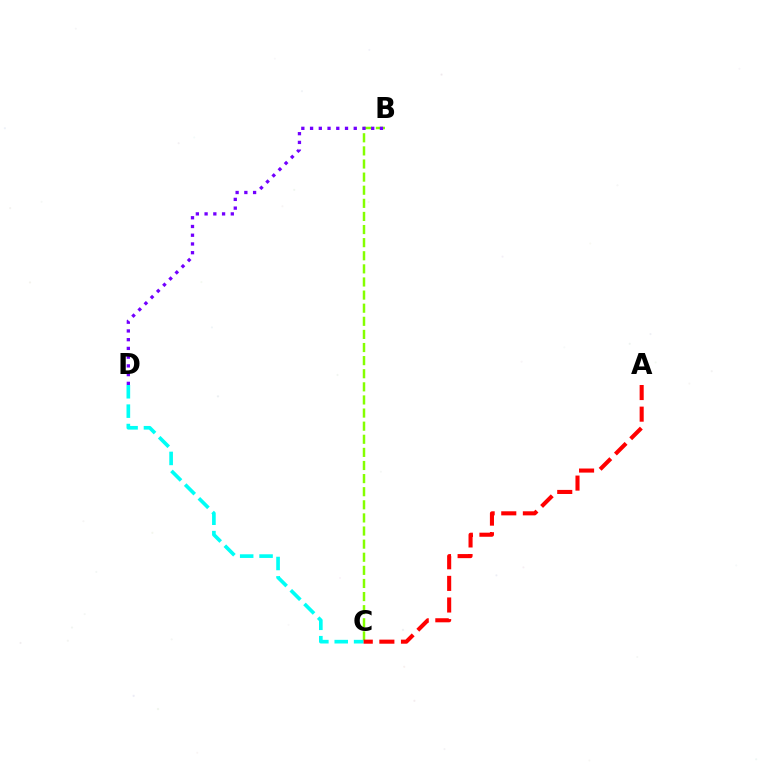{('B', 'C'): [{'color': '#84ff00', 'line_style': 'dashed', 'thickness': 1.78}], ('C', 'D'): [{'color': '#00fff6', 'line_style': 'dashed', 'thickness': 2.63}], ('A', 'C'): [{'color': '#ff0000', 'line_style': 'dashed', 'thickness': 2.94}], ('B', 'D'): [{'color': '#7200ff', 'line_style': 'dotted', 'thickness': 2.37}]}